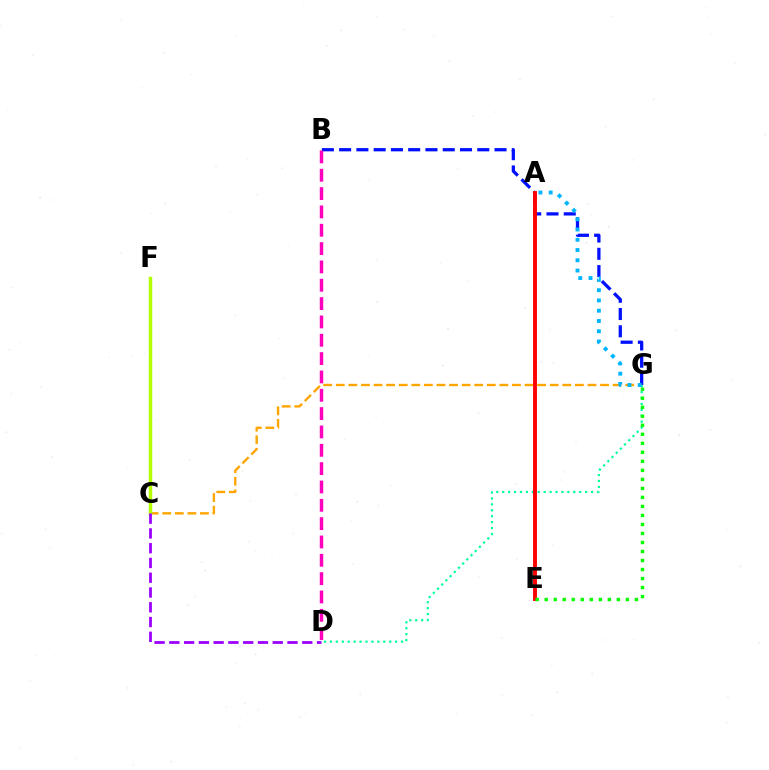{('B', 'G'): [{'color': '#0010ff', 'line_style': 'dashed', 'thickness': 2.35}], ('C', 'G'): [{'color': '#ffa500', 'line_style': 'dashed', 'thickness': 1.71}], ('D', 'G'): [{'color': '#00ff9d', 'line_style': 'dotted', 'thickness': 1.61}], ('A', 'E'): [{'color': '#ff0000', 'line_style': 'solid', 'thickness': 2.81}], ('C', 'F'): [{'color': '#b3ff00', 'line_style': 'solid', 'thickness': 2.5}], ('A', 'G'): [{'color': '#00b5ff', 'line_style': 'dotted', 'thickness': 2.79}], ('B', 'D'): [{'color': '#ff00bd', 'line_style': 'dashed', 'thickness': 2.49}], ('E', 'G'): [{'color': '#08ff00', 'line_style': 'dotted', 'thickness': 2.45}], ('C', 'D'): [{'color': '#9b00ff', 'line_style': 'dashed', 'thickness': 2.01}]}